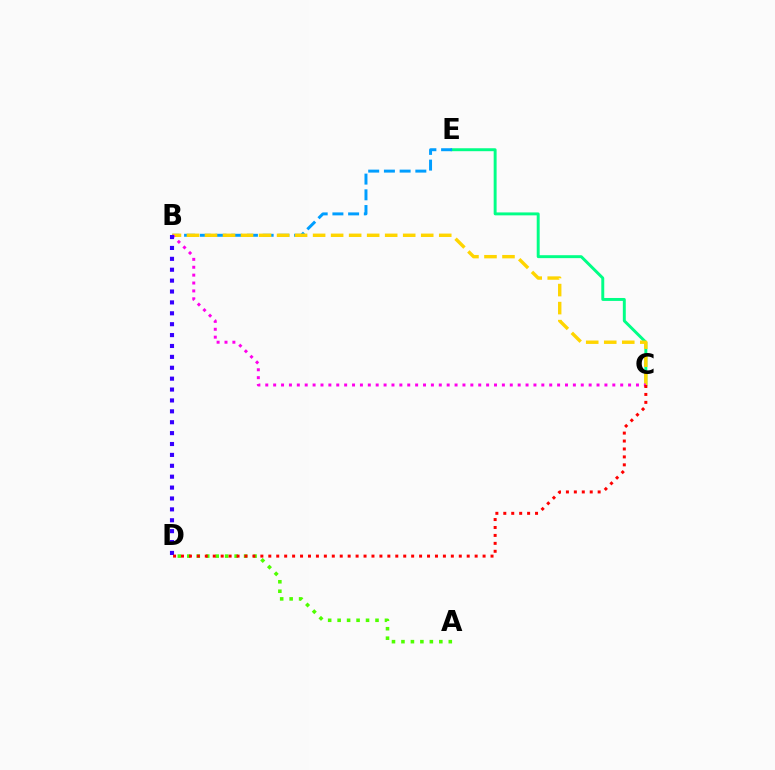{('C', 'E'): [{'color': '#00ff86', 'line_style': 'solid', 'thickness': 2.11}], ('B', 'E'): [{'color': '#009eff', 'line_style': 'dashed', 'thickness': 2.13}], ('B', 'C'): [{'color': '#ffd500', 'line_style': 'dashed', 'thickness': 2.45}, {'color': '#ff00ed', 'line_style': 'dotted', 'thickness': 2.14}], ('A', 'D'): [{'color': '#4fff00', 'line_style': 'dotted', 'thickness': 2.57}], ('B', 'D'): [{'color': '#3700ff', 'line_style': 'dotted', 'thickness': 2.96}], ('C', 'D'): [{'color': '#ff0000', 'line_style': 'dotted', 'thickness': 2.16}]}